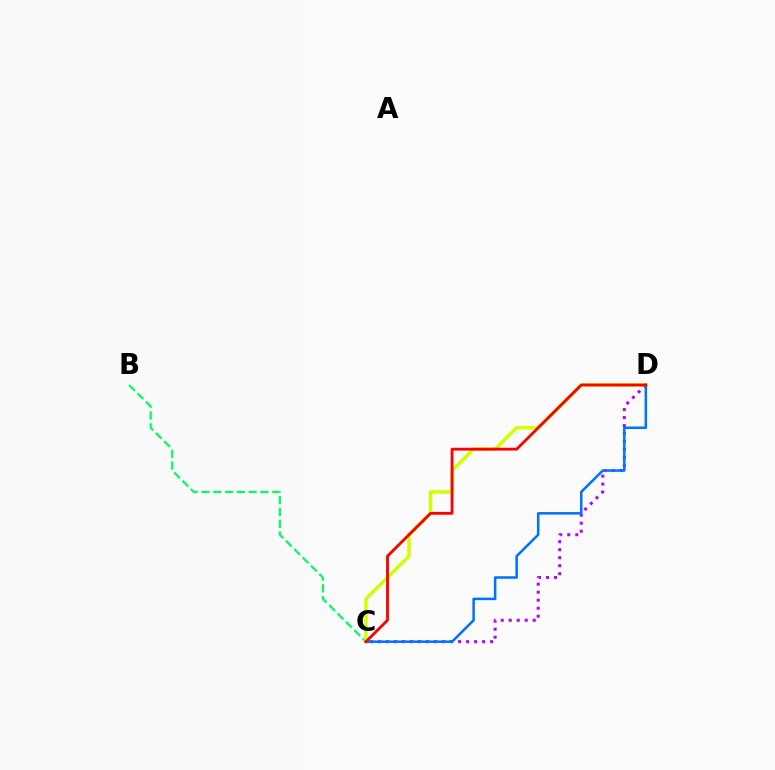{('B', 'C'): [{'color': '#00ff5c', 'line_style': 'dashed', 'thickness': 1.6}], ('C', 'D'): [{'color': '#b900ff', 'line_style': 'dotted', 'thickness': 2.18}, {'color': '#d1ff00', 'line_style': 'solid', 'thickness': 2.51}, {'color': '#0074ff', 'line_style': 'solid', 'thickness': 1.83}, {'color': '#ff0000', 'line_style': 'solid', 'thickness': 2.04}]}